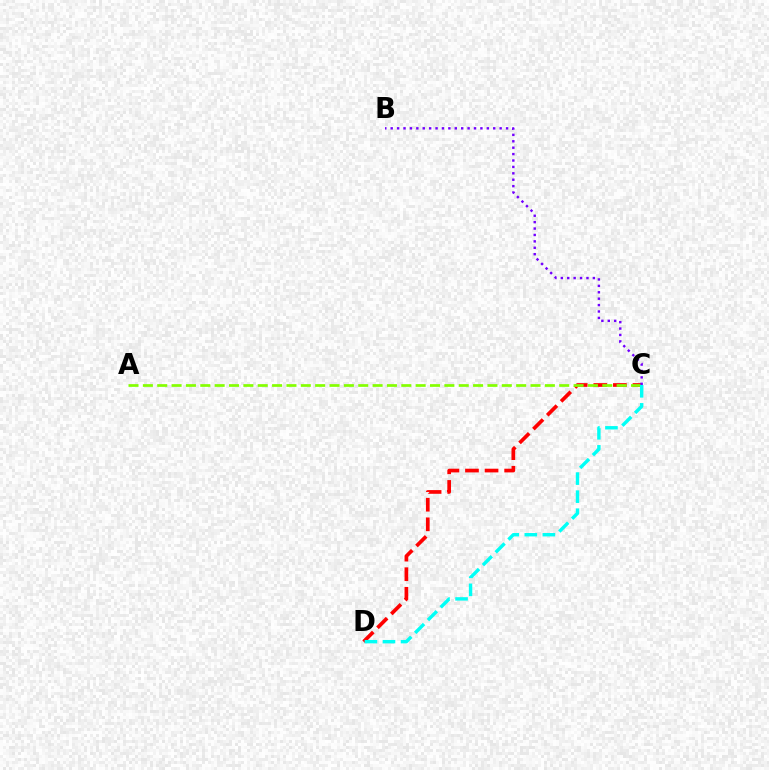{('C', 'D'): [{'color': '#ff0000', 'line_style': 'dashed', 'thickness': 2.66}, {'color': '#00fff6', 'line_style': 'dashed', 'thickness': 2.45}], ('A', 'C'): [{'color': '#84ff00', 'line_style': 'dashed', 'thickness': 1.95}], ('B', 'C'): [{'color': '#7200ff', 'line_style': 'dotted', 'thickness': 1.74}]}